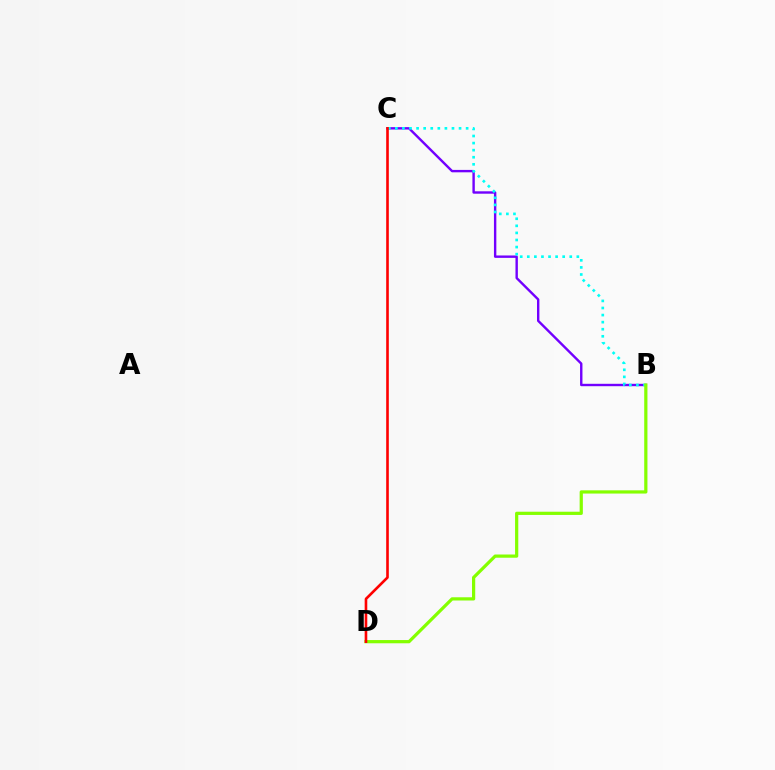{('B', 'C'): [{'color': '#7200ff', 'line_style': 'solid', 'thickness': 1.73}, {'color': '#00fff6', 'line_style': 'dotted', 'thickness': 1.92}], ('B', 'D'): [{'color': '#84ff00', 'line_style': 'solid', 'thickness': 2.32}], ('C', 'D'): [{'color': '#ff0000', 'line_style': 'solid', 'thickness': 1.89}]}